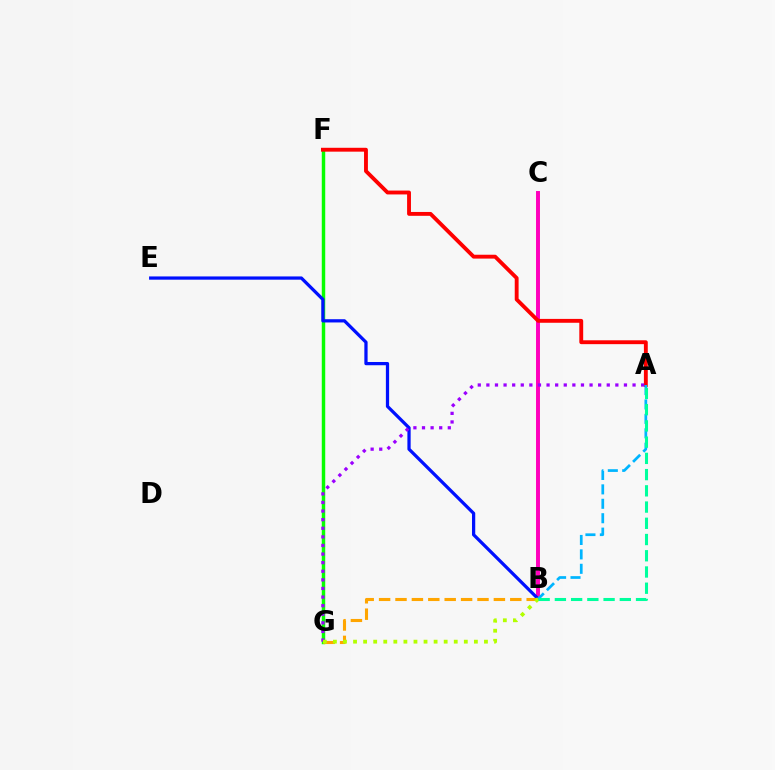{('B', 'C'): [{'color': '#ff00bd', 'line_style': 'solid', 'thickness': 2.84}], ('F', 'G'): [{'color': '#08ff00', 'line_style': 'solid', 'thickness': 2.49}], ('A', 'F'): [{'color': '#ff0000', 'line_style': 'solid', 'thickness': 2.78}], ('B', 'E'): [{'color': '#0010ff', 'line_style': 'solid', 'thickness': 2.34}], ('A', 'G'): [{'color': '#9b00ff', 'line_style': 'dotted', 'thickness': 2.34}], ('B', 'G'): [{'color': '#ffa500', 'line_style': 'dashed', 'thickness': 2.23}, {'color': '#b3ff00', 'line_style': 'dotted', 'thickness': 2.74}], ('A', 'B'): [{'color': '#00b5ff', 'line_style': 'dashed', 'thickness': 1.96}, {'color': '#00ff9d', 'line_style': 'dashed', 'thickness': 2.2}]}